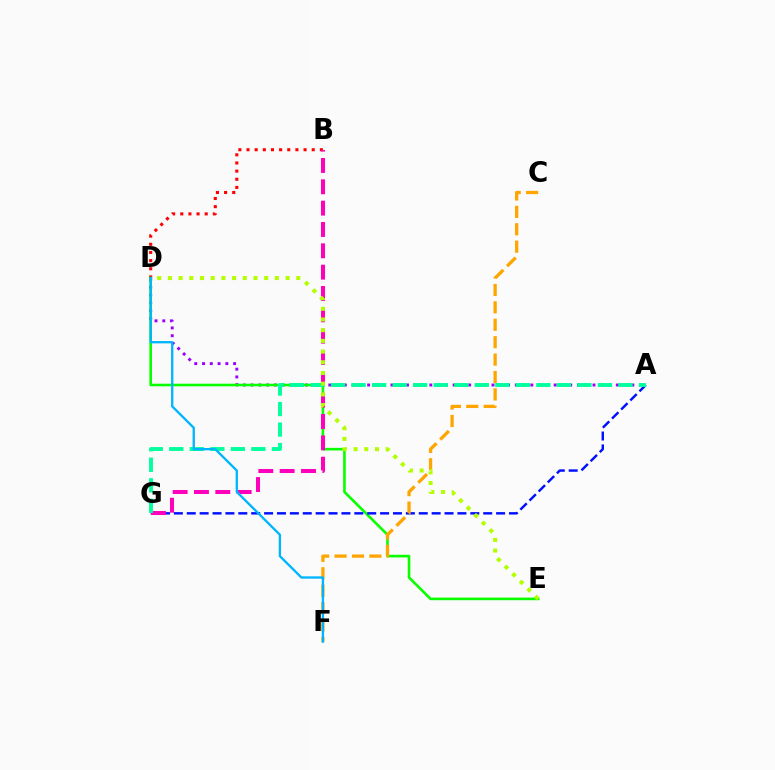{('B', 'D'): [{'color': '#ff0000', 'line_style': 'dotted', 'thickness': 2.21}], ('A', 'D'): [{'color': '#9b00ff', 'line_style': 'dotted', 'thickness': 2.11}], ('D', 'E'): [{'color': '#08ff00', 'line_style': 'solid', 'thickness': 1.88}, {'color': '#b3ff00', 'line_style': 'dotted', 'thickness': 2.91}], ('A', 'G'): [{'color': '#0010ff', 'line_style': 'dashed', 'thickness': 1.75}, {'color': '#00ff9d', 'line_style': 'dashed', 'thickness': 2.79}], ('C', 'F'): [{'color': '#ffa500', 'line_style': 'dashed', 'thickness': 2.37}], ('B', 'G'): [{'color': '#ff00bd', 'line_style': 'dashed', 'thickness': 2.9}], ('D', 'F'): [{'color': '#00b5ff', 'line_style': 'solid', 'thickness': 1.67}]}